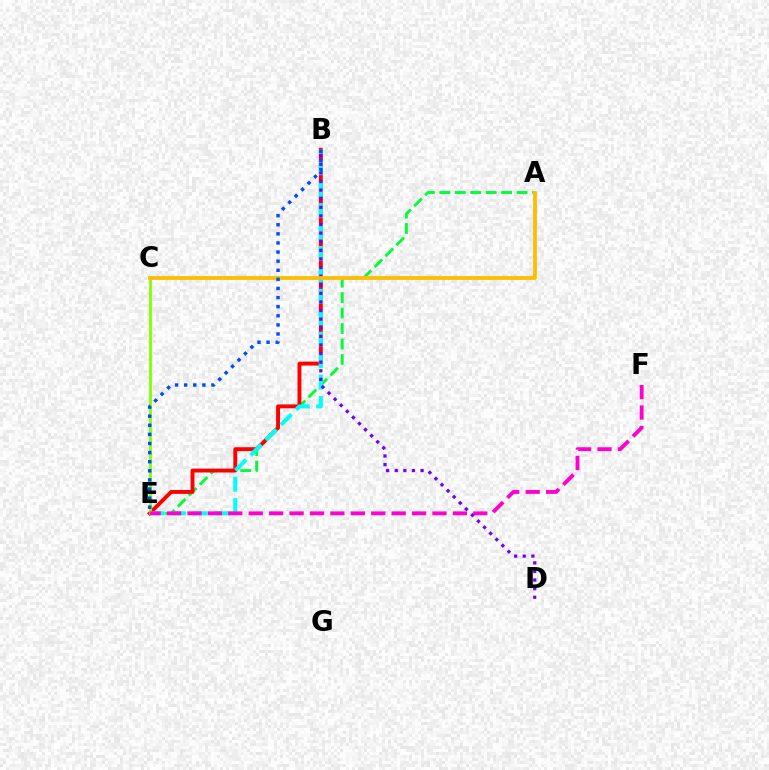{('A', 'E'): [{'color': '#00ff39', 'line_style': 'dashed', 'thickness': 2.1}], ('B', 'E'): [{'color': '#ff0000', 'line_style': 'solid', 'thickness': 2.81}, {'color': '#00fff6', 'line_style': 'dashed', 'thickness': 2.91}, {'color': '#004bff', 'line_style': 'dotted', 'thickness': 2.47}], ('C', 'E'): [{'color': '#84ff00', 'line_style': 'solid', 'thickness': 2.01}], ('E', 'F'): [{'color': '#ff00cf', 'line_style': 'dashed', 'thickness': 2.77}], ('B', 'D'): [{'color': '#7200ff', 'line_style': 'dotted', 'thickness': 2.34}], ('A', 'C'): [{'color': '#ffbd00', 'line_style': 'solid', 'thickness': 2.74}]}